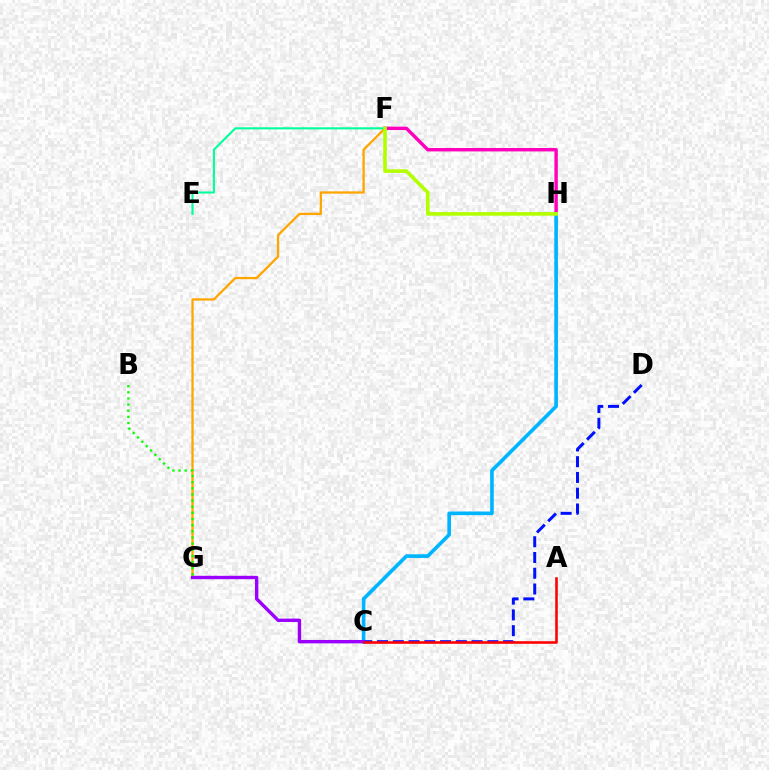{('F', 'G'): [{'color': '#ffa500', 'line_style': 'solid', 'thickness': 1.64}], ('F', 'H'): [{'color': '#ff00bd', 'line_style': 'solid', 'thickness': 2.46}, {'color': '#b3ff00', 'line_style': 'solid', 'thickness': 2.6}], ('E', 'F'): [{'color': '#00ff9d', 'line_style': 'solid', 'thickness': 1.51}], ('C', 'H'): [{'color': '#00b5ff', 'line_style': 'solid', 'thickness': 2.62}], ('C', 'D'): [{'color': '#0010ff', 'line_style': 'dashed', 'thickness': 2.14}], ('C', 'G'): [{'color': '#9b00ff', 'line_style': 'solid', 'thickness': 2.43}], ('A', 'C'): [{'color': '#ff0000', 'line_style': 'solid', 'thickness': 1.86}], ('B', 'G'): [{'color': '#08ff00', 'line_style': 'dotted', 'thickness': 1.67}]}